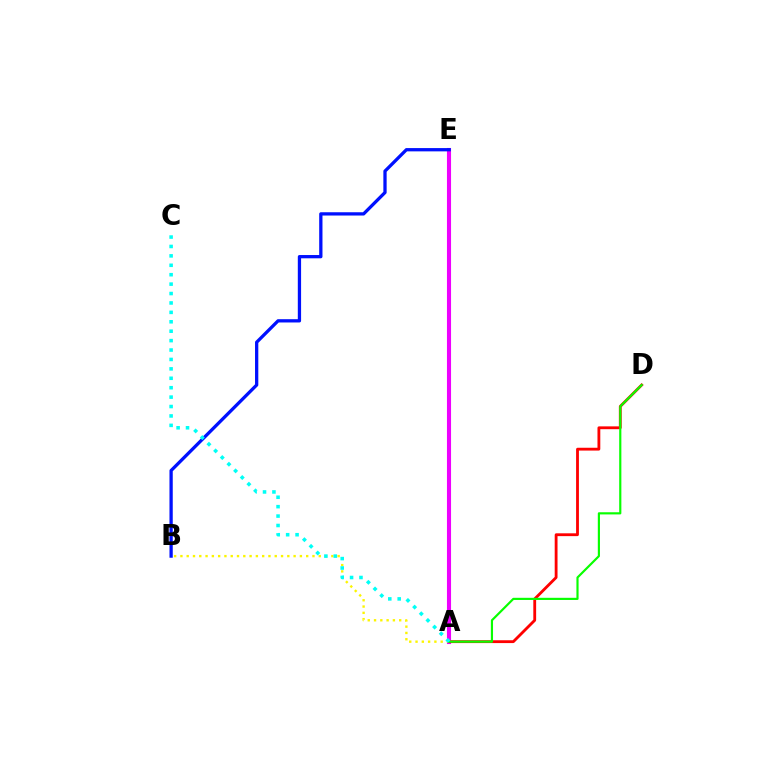{('A', 'E'): [{'color': '#ee00ff', 'line_style': 'solid', 'thickness': 2.95}], ('A', 'B'): [{'color': '#fcf500', 'line_style': 'dotted', 'thickness': 1.71}], ('A', 'D'): [{'color': '#ff0000', 'line_style': 'solid', 'thickness': 2.03}, {'color': '#08ff00', 'line_style': 'solid', 'thickness': 1.56}], ('B', 'E'): [{'color': '#0010ff', 'line_style': 'solid', 'thickness': 2.36}], ('A', 'C'): [{'color': '#00fff6', 'line_style': 'dotted', 'thickness': 2.56}]}